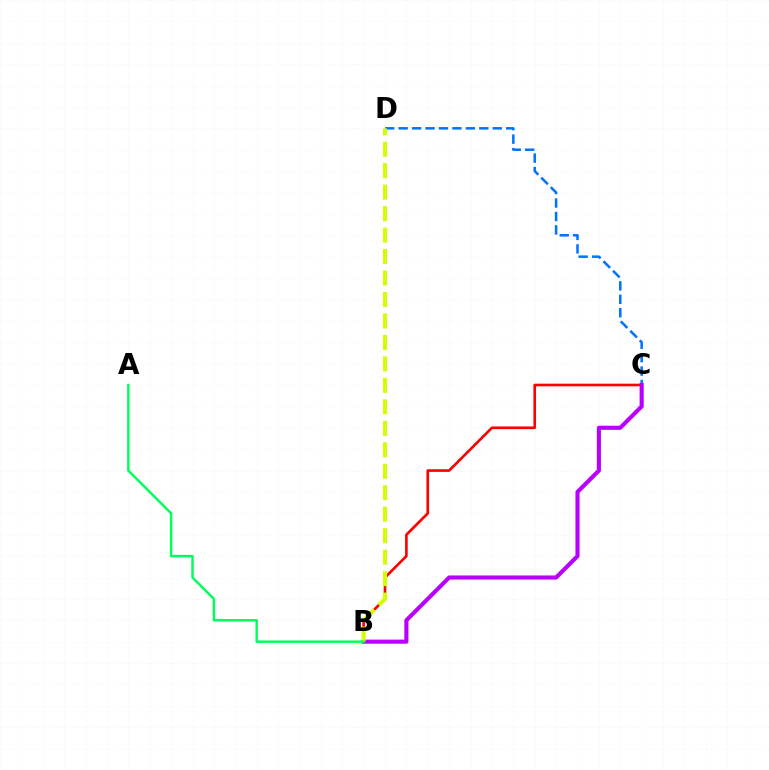{('C', 'D'): [{'color': '#0074ff', 'line_style': 'dashed', 'thickness': 1.83}], ('B', 'C'): [{'color': '#ff0000', 'line_style': 'solid', 'thickness': 1.91}, {'color': '#b900ff', 'line_style': 'solid', 'thickness': 2.96}], ('B', 'D'): [{'color': '#d1ff00', 'line_style': 'dashed', 'thickness': 2.92}], ('A', 'B'): [{'color': '#00ff5c', 'line_style': 'solid', 'thickness': 1.76}]}